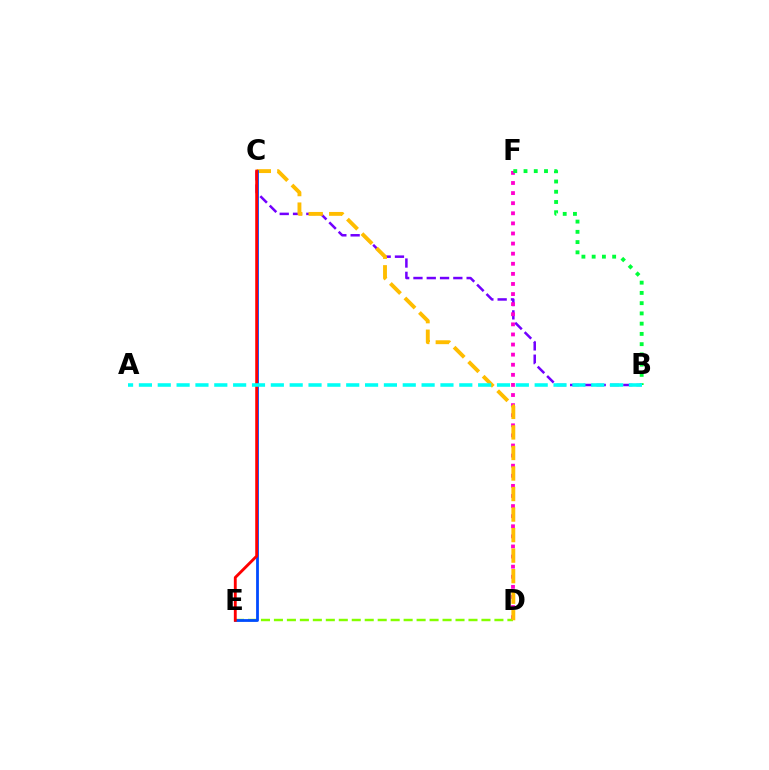{('B', 'C'): [{'color': '#7200ff', 'line_style': 'dashed', 'thickness': 1.81}], ('D', 'F'): [{'color': '#ff00cf', 'line_style': 'dotted', 'thickness': 2.74}], ('D', 'E'): [{'color': '#84ff00', 'line_style': 'dashed', 'thickness': 1.76}], ('C', 'D'): [{'color': '#ffbd00', 'line_style': 'dashed', 'thickness': 2.79}], ('C', 'E'): [{'color': '#004bff', 'line_style': 'solid', 'thickness': 2.01}, {'color': '#ff0000', 'line_style': 'solid', 'thickness': 2.06}], ('B', 'F'): [{'color': '#00ff39', 'line_style': 'dotted', 'thickness': 2.78}], ('A', 'B'): [{'color': '#00fff6', 'line_style': 'dashed', 'thickness': 2.56}]}